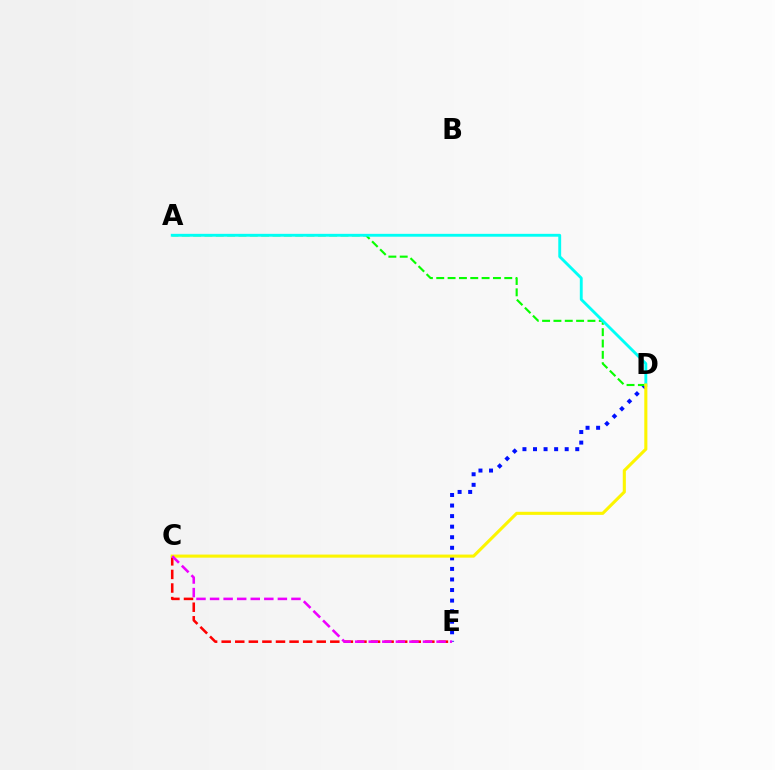{('D', 'E'): [{'color': '#0010ff', 'line_style': 'dotted', 'thickness': 2.87}], ('A', 'D'): [{'color': '#08ff00', 'line_style': 'dashed', 'thickness': 1.54}, {'color': '#00fff6', 'line_style': 'solid', 'thickness': 2.06}], ('C', 'E'): [{'color': '#ff0000', 'line_style': 'dashed', 'thickness': 1.84}, {'color': '#ee00ff', 'line_style': 'dashed', 'thickness': 1.84}], ('C', 'D'): [{'color': '#fcf500', 'line_style': 'solid', 'thickness': 2.23}]}